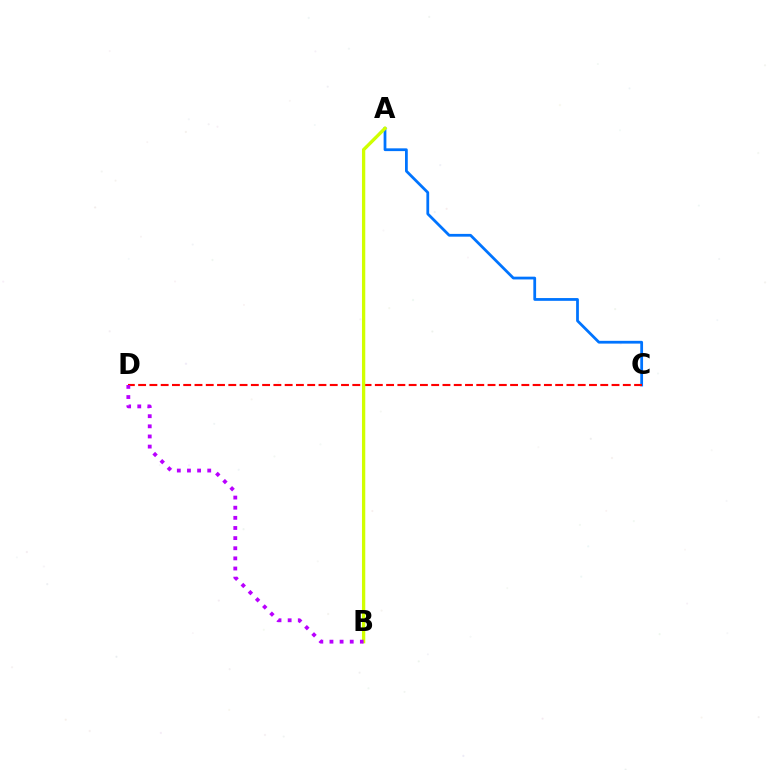{('A', 'C'): [{'color': '#0074ff', 'line_style': 'solid', 'thickness': 1.99}], ('A', 'B'): [{'color': '#00ff5c', 'line_style': 'dashed', 'thickness': 1.73}, {'color': '#d1ff00', 'line_style': 'solid', 'thickness': 2.38}], ('C', 'D'): [{'color': '#ff0000', 'line_style': 'dashed', 'thickness': 1.53}], ('B', 'D'): [{'color': '#b900ff', 'line_style': 'dotted', 'thickness': 2.75}]}